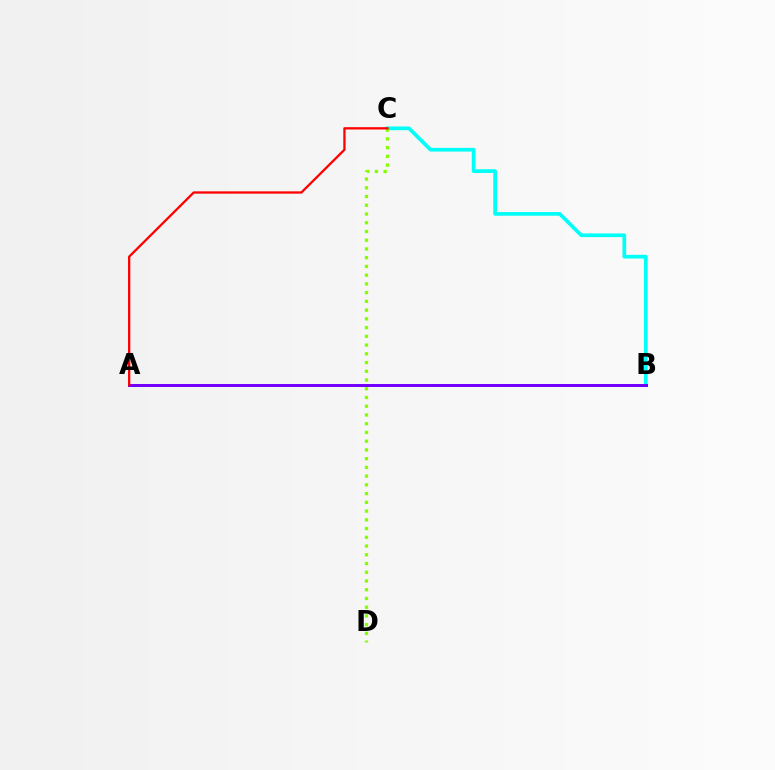{('B', 'C'): [{'color': '#00fff6', 'line_style': 'solid', 'thickness': 2.66}], ('C', 'D'): [{'color': '#84ff00', 'line_style': 'dotted', 'thickness': 2.37}], ('A', 'B'): [{'color': '#7200ff', 'line_style': 'solid', 'thickness': 2.14}], ('A', 'C'): [{'color': '#ff0000', 'line_style': 'solid', 'thickness': 1.65}]}